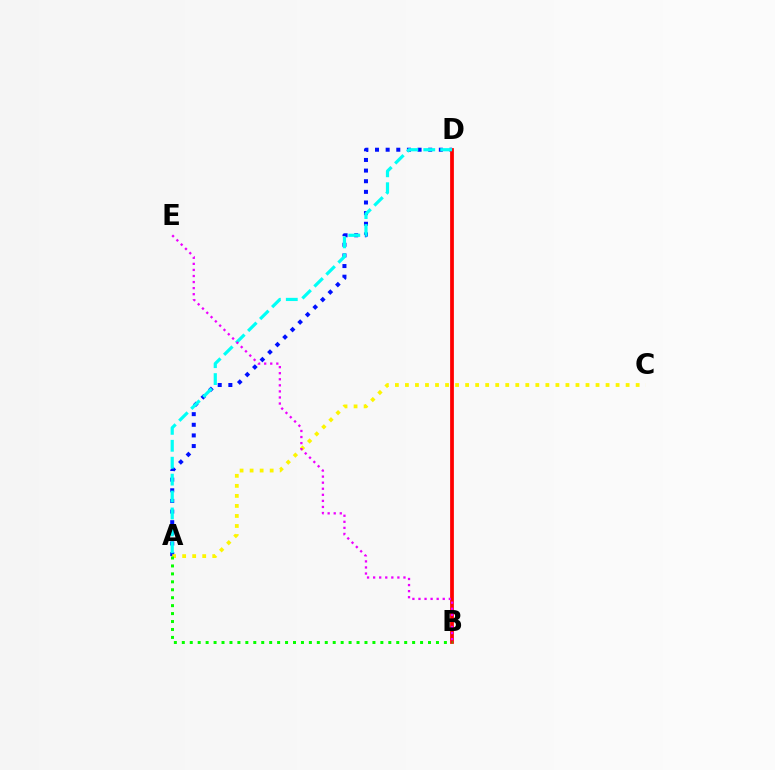{('A', 'D'): [{'color': '#0010ff', 'line_style': 'dotted', 'thickness': 2.89}, {'color': '#00fff6', 'line_style': 'dashed', 'thickness': 2.3}], ('B', 'D'): [{'color': '#ff0000', 'line_style': 'solid', 'thickness': 2.71}], ('A', 'C'): [{'color': '#fcf500', 'line_style': 'dotted', 'thickness': 2.73}], ('B', 'E'): [{'color': '#ee00ff', 'line_style': 'dotted', 'thickness': 1.65}], ('A', 'B'): [{'color': '#08ff00', 'line_style': 'dotted', 'thickness': 2.16}]}